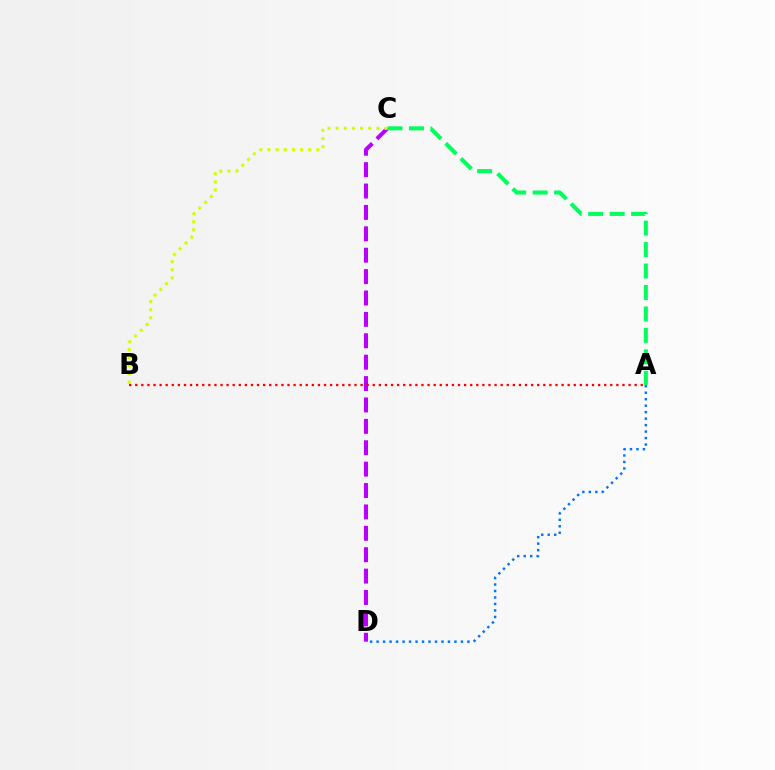{('C', 'D'): [{'color': '#b900ff', 'line_style': 'dashed', 'thickness': 2.91}], ('A', 'C'): [{'color': '#00ff5c', 'line_style': 'dashed', 'thickness': 2.91}], ('B', 'C'): [{'color': '#d1ff00', 'line_style': 'dotted', 'thickness': 2.21}], ('A', 'D'): [{'color': '#0074ff', 'line_style': 'dotted', 'thickness': 1.76}], ('A', 'B'): [{'color': '#ff0000', 'line_style': 'dotted', 'thickness': 1.65}]}